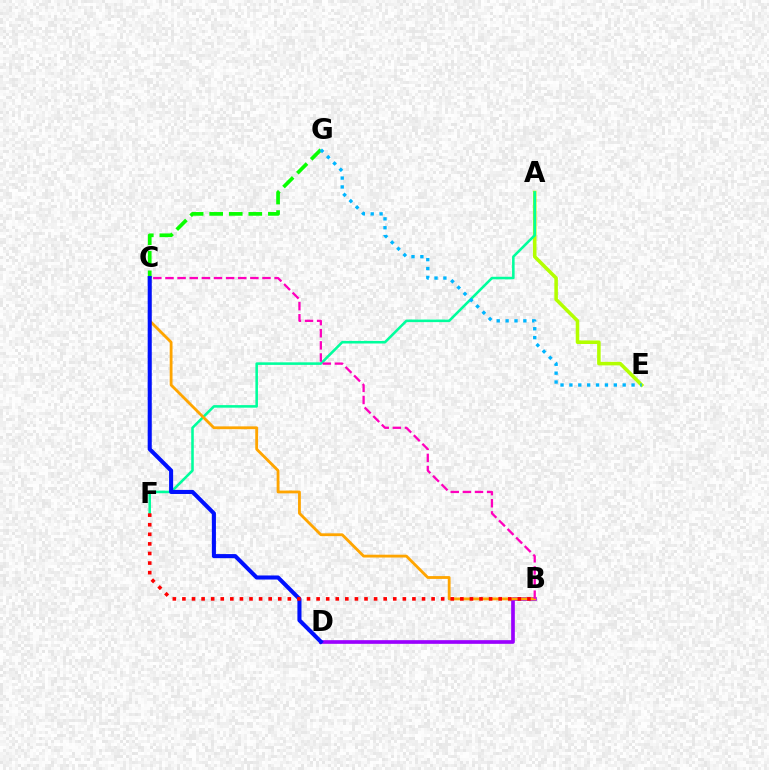{('A', 'E'): [{'color': '#b3ff00', 'line_style': 'solid', 'thickness': 2.55}], ('B', 'D'): [{'color': '#9b00ff', 'line_style': 'solid', 'thickness': 2.65}], ('C', 'G'): [{'color': '#08ff00', 'line_style': 'dashed', 'thickness': 2.66}], ('A', 'F'): [{'color': '#00ff9d', 'line_style': 'solid', 'thickness': 1.85}], ('B', 'C'): [{'color': '#ffa500', 'line_style': 'solid', 'thickness': 2.03}, {'color': '#ff00bd', 'line_style': 'dashed', 'thickness': 1.65}], ('C', 'D'): [{'color': '#0010ff', 'line_style': 'solid', 'thickness': 2.93}], ('E', 'G'): [{'color': '#00b5ff', 'line_style': 'dotted', 'thickness': 2.41}], ('B', 'F'): [{'color': '#ff0000', 'line_style': 'dotted', 'thickness': 2.6}]}